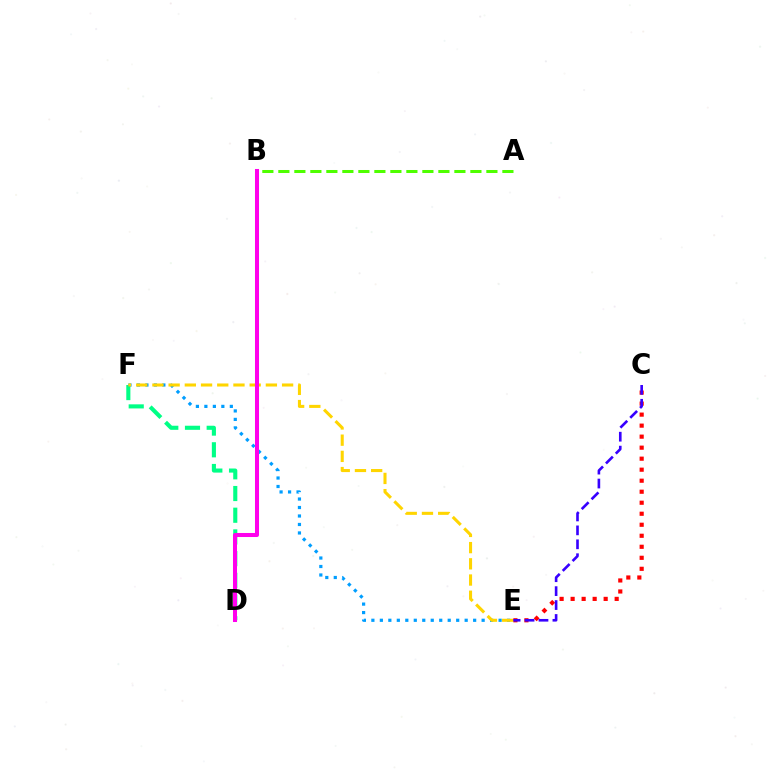{('D', 'F'): [{'color': '#00ff86', 'line_style': 'dashed', 'thickness': 2.95}], ('C', 'E'): [{'color': '#ff0000', 'line_style': 'dotted', 'thickness': 2.99}, {'color': '#3700ff', 'line_style': 'dashed', 'thickness': 1.89}], ('E', 'F'): [{'color': '#009eff', 'line_style': 'dotted', 'thickness': 2.3}, {'color': '#ffd500', 'line_style': 'dashed', 'thickness': 2.2}], ('A', 'B'): [{'color': '#4fff00', 'line_style': 'dashed', 'thickness': 2.17}], ('B', 'D'): [{'color': '#ff00ed', 'line_style': 'solid', 'thickness': 2.9}]}